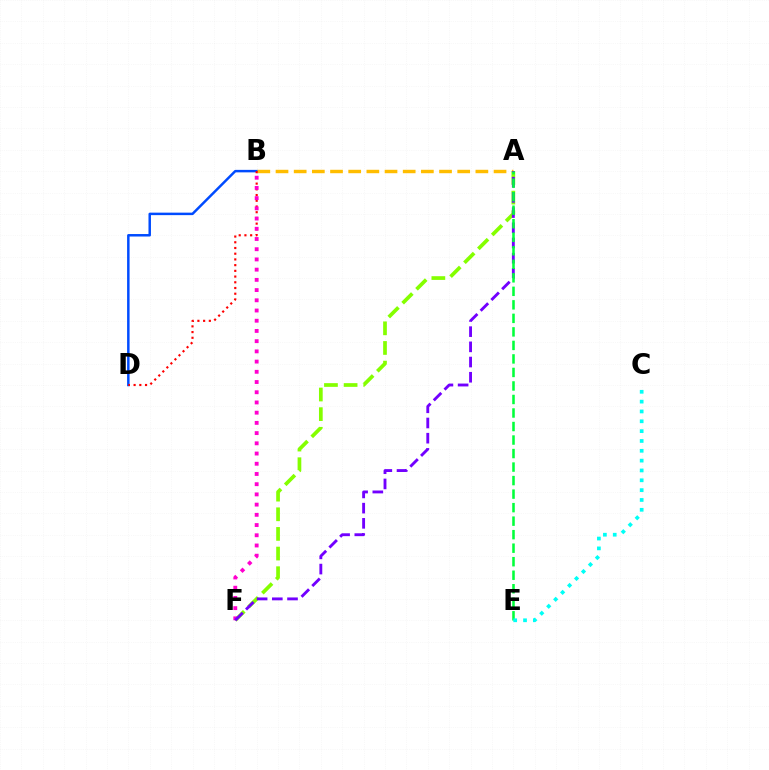{('B', 'D'): [{'color': '#004bff', 'line_style': 'solid', 'thickness': 1.79}, {'color': '#ff0000', 'line_style': 'dotted', 'thickness': 1.55}], ('A', 'B'): [{'color': '#ffbd00', 'line_style': 'dashed', 'thickness': 2.47}], ('A', 'F'): [{'color': '#84ff00', 'line_style': 'dashed', 'thickness': 2.67}, {'color': '#7200ff', 'line_style': 'dashed', 'thickness': 2.06}], ('B', 'F'): [{'color': '#ff00cf', 'line_style': 'dotted', 'thickness': 2.78}], ('A', 'E'): [{'color': '#00ff39', 'line_style': 'dashed', 'thickness': 1.84}], ('C', 'E'): [{'color': '#00fff6', 'line_style': 'dotted', 'thickness': 2.67}]}